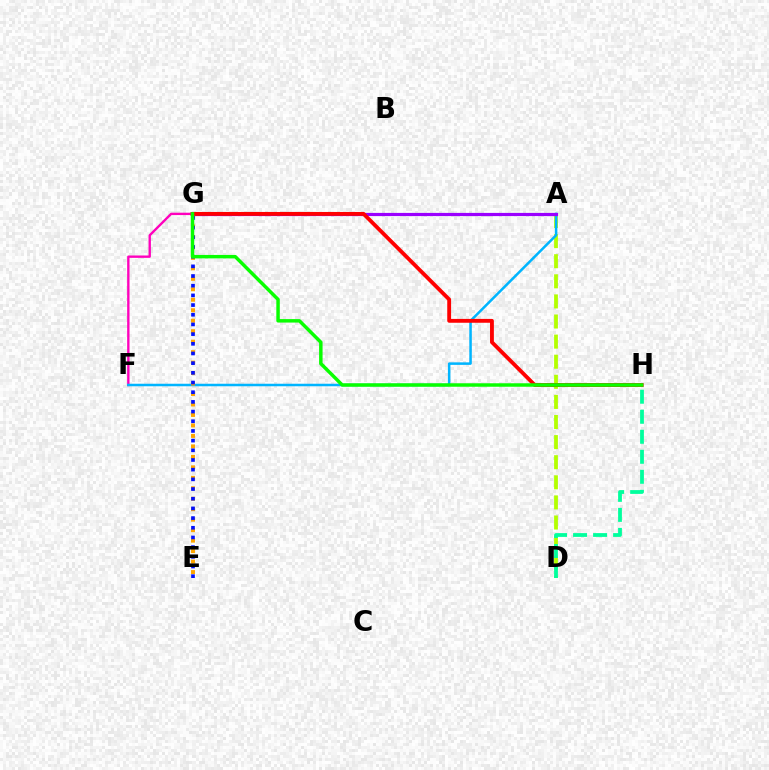{('A', 'D'): [{'color': '#b3ff00', 'line_style': 'dashed', 'thickness': 2.73}], ('F', 'G'): [{'color': '#ff00bd', 'line_style': 'solid', 'thickness': 1.7}], ('D', 'H'): [{'color': '#00ff9d', 'line_style': 'dashed', 'thickness': 2.72}], ('A', 'F'): [{'color': '#00b5ff', 'line_style': 'solid', 'thickness': 1.81}], ('A', 'G'): [{'color': '#9b00ff', 'line_style': 'solid', 'thickness': 2.3}], ('E', 'G'): [{'color': '#ffa500', 'line_style': 'dotted', 'thickness': 2.85}, {'color': '#0010ff', 'line_style': 'dotted', 'thickness': 2.63}], ('G', 'H'): [{'color': '#ff0000', 'line_style': 'solid', 'thickness': 2.77}, {'color': '#08ff00', 'line_style': 'solid', 'thickness': 2.5}]}